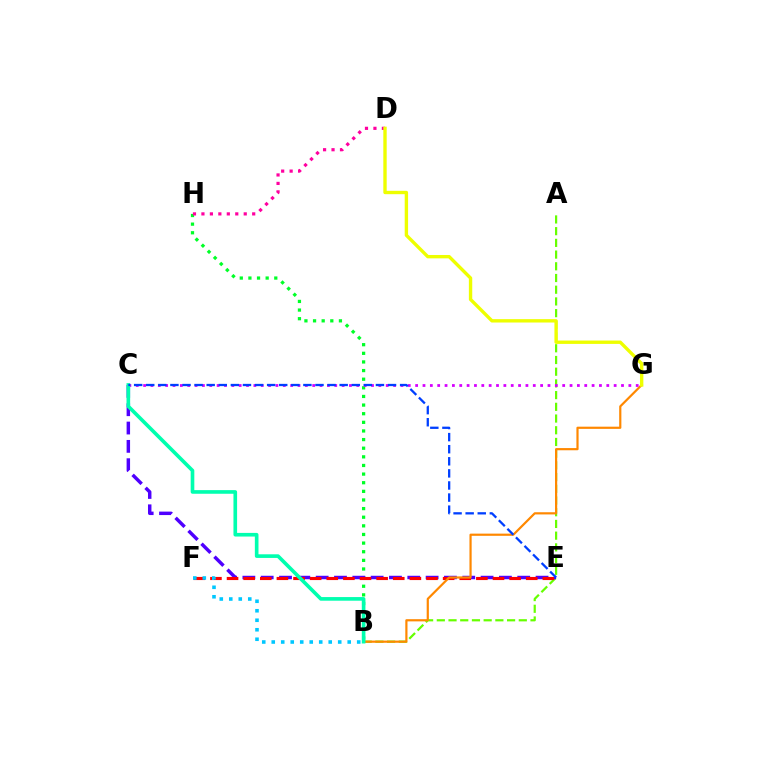{('B', 'H'): [{'color': '#00ff27', 'line_style': 'dotted', 'thickness': 2.34}], ('A', 'B'): [{'color': '#66ff00', 'line_style': 'dashed', 'thickness': 1.59}], ('C', 'E'): [{'color': '#4f00ff', 'line_style': 'dashed', 'thickness': 2.49}, {'color': '#003fff', 'line_style': 'dashed', 'thickness': 1.64}], ('E', 'F'): [{'color': '#ff0000', 'line_style': 'dashed', 'thickness': 2.26}], ('B', 'F'): [{'color': '#00c7ff', 'line_style': 'dotted', 'thickness': 2.58}], ('D', 'H'): [{'color': '#ff00a0', 'line_style': 'dotted', 'thickness': 2.3}], ('B', 'G'): [{'color': '#ff8800', 'line_style': 'solid', 'thickness': 1.58}], ('C', 'G'): [{'color': '#d600ff', 'line_style': 'dotted', 'thickness': 2.0}], ('B', 'C'): [{'color': '#00ffaf', 'line_style': 'solid', 'thickness': 2.62}], ('D', 'G'): [{'color': '#eeff00', 'line_style': 'solid', 'thickness': 2.43}]}